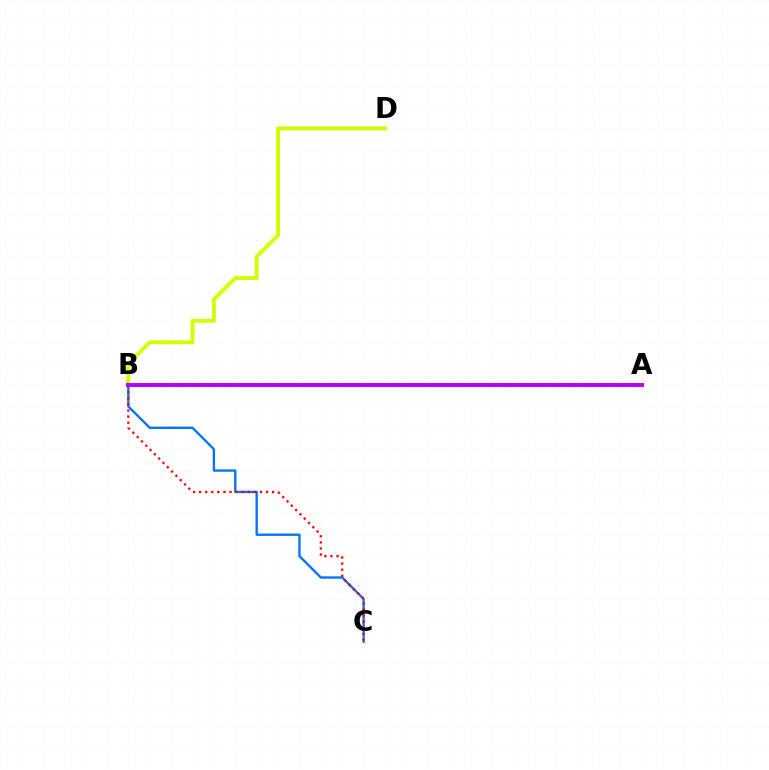{('A', 'B'): [{'color': '#00ff5c', 'line_style': 'dashed', 'thickness': 2.21}, {'color': '#b900ff', 'line_style': 'solid', 'thickness': 2.84}], ('B', 'C'): [{'color': '#0074ff', 'line_style': 'solid', 'thickness': 1.7}, {'color': '#ff0000', 'line_style': 'dotted', 'thickness': 1.65}], ('B', 'D'): [{'color': '#d1ff00', 'line_style': 'solid', 'thickness': 2.79}]}